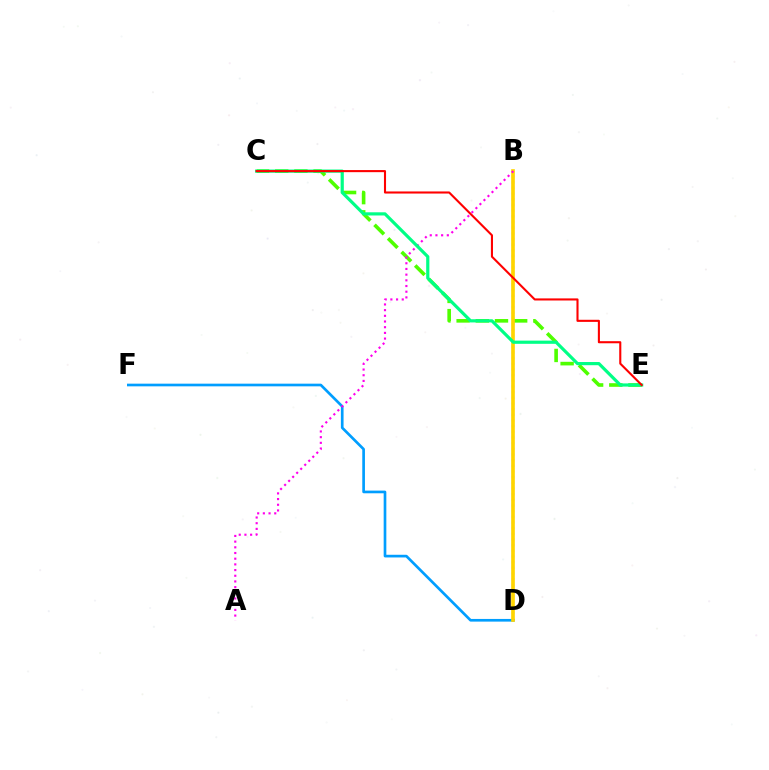{('B', 'D'): [{'color': '#3700ff', 'line_style': 'dotted', 'thickness': 1.54}, {'color': '#ffd500', 'line_style': 'solid', 'thickness': 2.64}], ('C', 'E'): [{'color': '#4fff00', 'line_style': 'dashed', 'thickness': 2.61}, {'color': '#00ff86', 'line_style': 'solid', 'thickness': 2.29}, {'color': '#ff0000', 'line_style': 'solid', 'thickness': 1.51}], ('D', 'F'): [{'color': '#009eff', 'line_style': 'solid', 'thickness': 1.93}], ('A', 'B'): [{'color': '#ff00ed', 'line_style': 'dotted', 'thickness': 1.55}]}